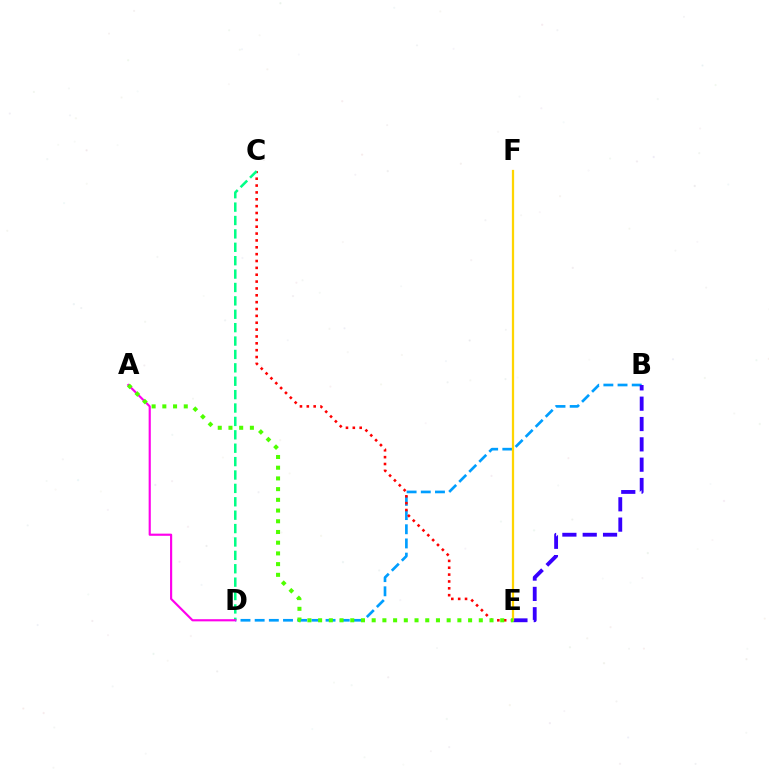{('B', 'D'): [{'color': '#009eff', 'line_style': 'dashed', 'thickness': 1.93}], ('C', 'E'): [{'color': '#ff0000', 'line_style': 'dotted', 'thickness': 1.86}], ('C', 'D'): [{'color': '#00ff86', 'line_style': 'dashed', 'thickness': 1.82}], ('A', 'D'): [{'color': '#ff00ed', 'line_style': 'solid', 'thickness': 1.55}], ('B', 'E'): [{'color': '#3700ff', 'line_style': 'dashed', 'thickness': 2.76}], ('E', 'F'): [{'color': '#ffd500', 'line_style': 'solid', 'thickness': 1.62}], ('A', 'E'): [{'color': '#4fff00', 'line_style': 'dotted', 'thickness': 2.91}]}